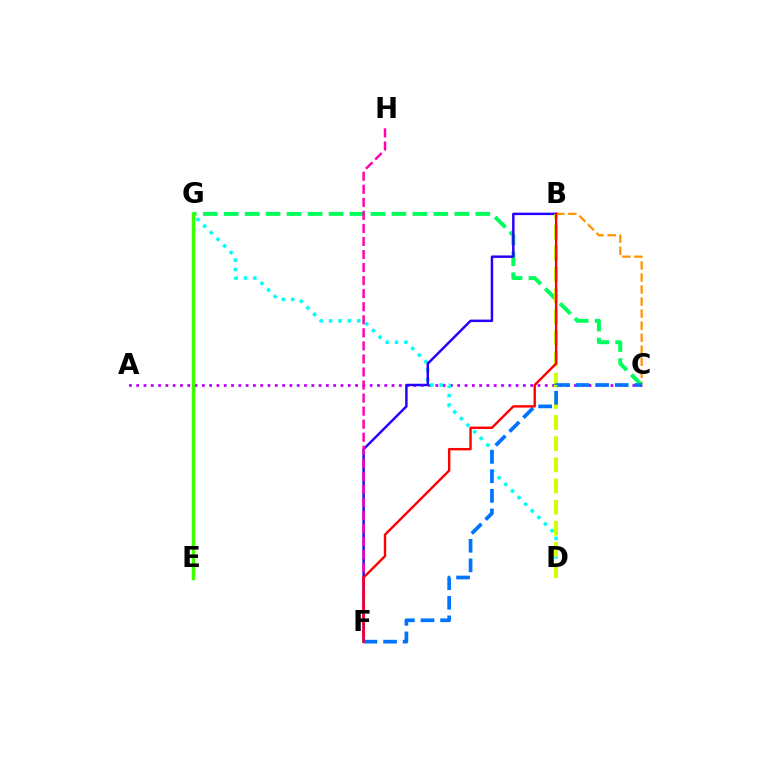{('A', 'C'): [{'color': '#b900ff', 'line_style': 'dotted', 'thickness': 1.98}], ('B', 'C'): [{'color': '#ff9400', 'line_style': 'dashed', 'thickness': 1.64}], ('C', 'G'): [{'color': '#00ff5c', 'line_style': 'dashed', 'thickness': 2.85}], ('D', 'G'): [{'color': '#00fff6', 'line_style': 'dotted', 'thickness': 2.54}], ('B', 'F'): [{'color': '#2500ff', 'line_style': 'solid', 'thickness': 1.77}, {'color': '#ff0000', 'line_style': 'solid', 'thickness': 1.72}], ('E', 'G'): [{'color': '#3dff00', 'line_style': 'solid', 'thickness': 2.51}], ('B', 'D'): [{'color': '#d1ff00', 'line_style': 'dashed', 'thickness': 2.87}], ('C', 'F'): [{'color': '#0074ff', 'line_style': 'dashed', 'thickness': 2.66}], ('F', 'H'): [{'color': '#ff00ac', 'line_style': 'dashed', 'thickness': 1.77}]}